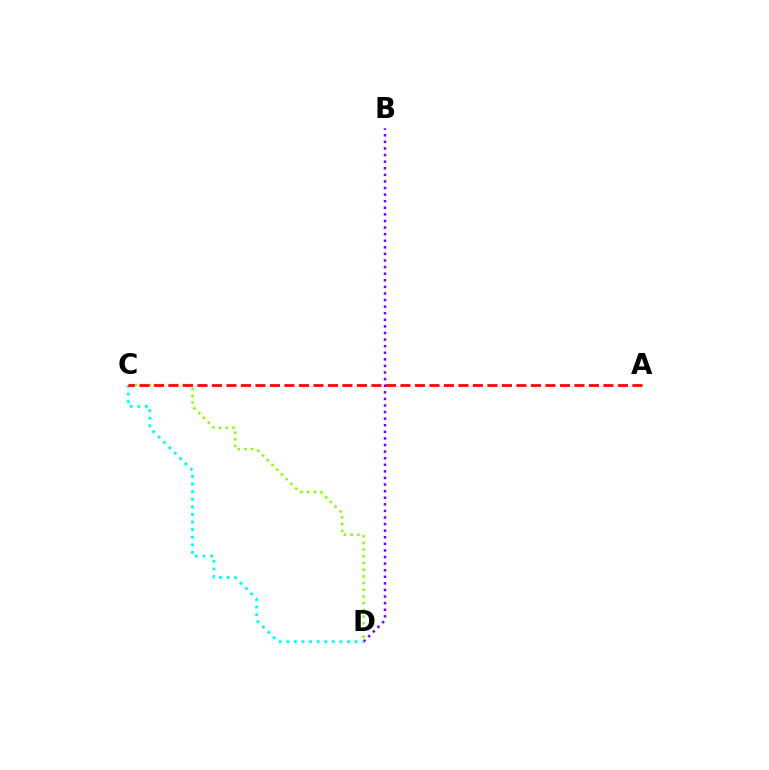{('B', 'D'): [{'color': '#7200ff', 'line_style': 'dotted', 'thickness': 1.79}], ('C', 'D'): [{'color': '#00fff6', 'line_style': 'dotted', 'thickness': 2.06}, {'color': '#84ff00', 'line_style': 'dotted', 'thickness': 1.82}], ('A', 'C'): [{'color': '#ff0000', 'line_style': 'dashed', 'thickness': 1.97}]}